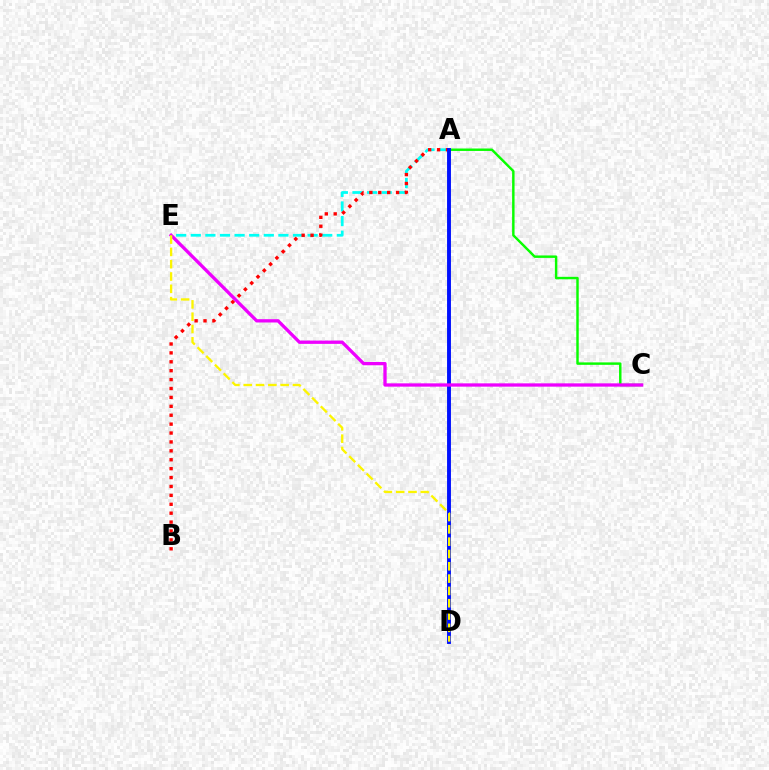{('A', 'E'): [{'color': '#00fff6', 'line_style': 'dashed', 'thickness': 1.98}], ('A', 'B'): [{'color': '#ff0000', 'line_style': 'dotted', 'thickness': 2.42}], ('A', 'C'): [{'color': '#08ff00', 'line_style': 'solid', 'thickness': 1.76}], ('A', 'D'): [{'color': '#0010ff', 'line_style': 'solid', 'thickness': 2.8}], ('C', 'E'): [{'color': '#ee00ff', 'line_style': 'solid', 'thickness': 2.38}], ('D', 'E'): [{'color': '#fcf500', 'line_style': 'dashed', 'thickness': 1.67}]}